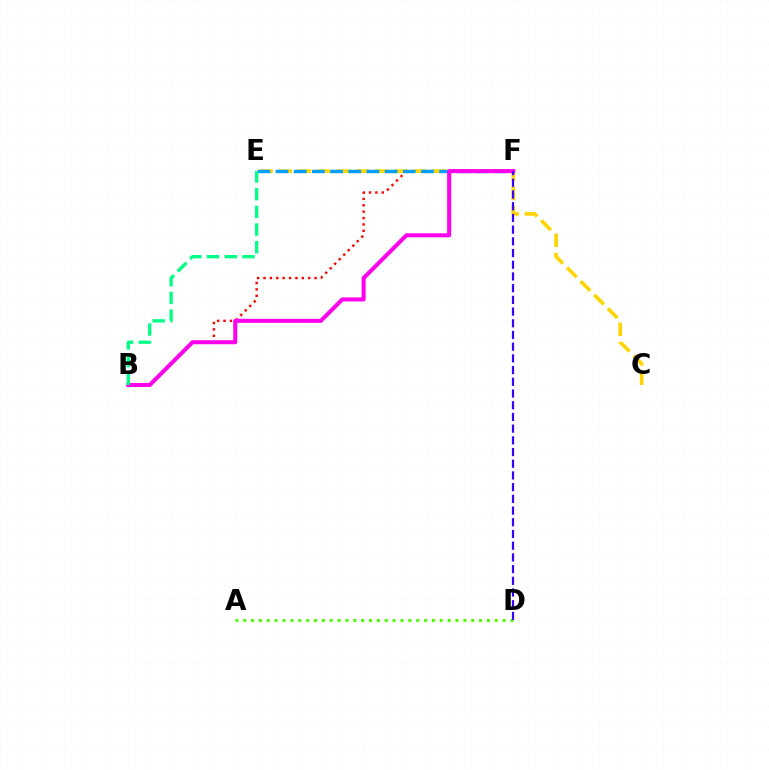{('B', 'F'): [{'color': '#ff0000', 'line_style': 'dotted', 'thickness': 1.73}, {'color': '#ff00ed', 'line_style': 'solid', 'thickness': 2.91}], ('C', 'E'): [{'color': '#ffd500', 'line_style': 'dashed', 'thickness': 2.62}], ('A', 'D'): [{'color': '#4fff00', 'line_style': 'dotted', 'thickness': 2.14}], ('E', 'F'): [{'color': '#009eff', 'line_style': 'dashed', 'thickness': 2.47}], ('B', 'E'): [{'color': '#00ff86', 'line_style': 'dashed', 'thickness': 2.4}], ('D', 'F'): [{'color': '#3700ff', 'line_style': 'dashed', 'thickness': 1.59}]}